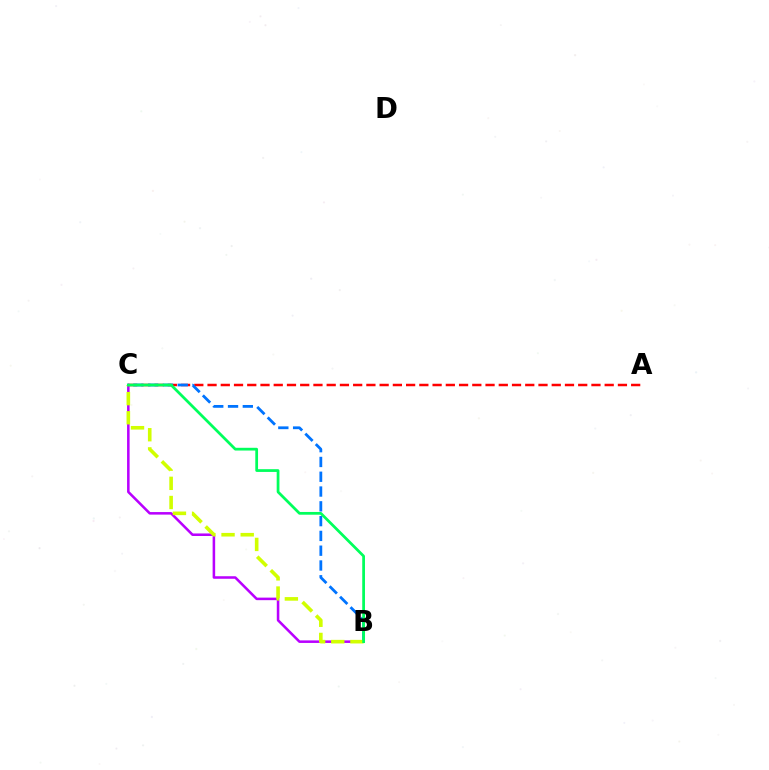{('B', 'C'): [{'color': '#b900ff', 'line_style': 'solid', 'thickness': 1.83}, {'color': '#0074ff', 'line_style': 'dashed', 'thickness': 2.01}, {'color': '#d1ff00', 'line_style': 'dashed', 'thickness': 2.6}, {'color': '#00ff5c', 'line_style': 'solid', 'thickness': 1.98}], ('A', 'C'): [{'color': '#ff0000', 'line_style': 'dashed', 'thickness': 1.8}]}